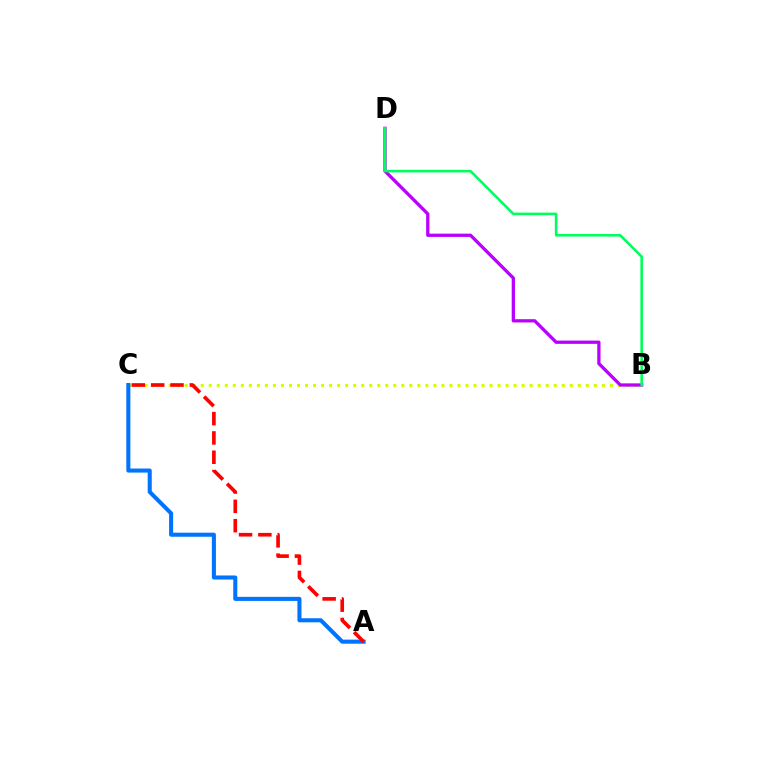{('B', 'C'): [{'color': '#d1ff00', 'line_style': 'dotted', 'thickness': 2.18}], ('B', 'D'): [{'color': '#b900ff', 'line_style': 'solid', 'thickness': 2.36}, {'color': '#00ff5c', 'line_style': 'solid', 'thickness': 1.85}], ('A', 'C'): [{'color': '#0074ff', 'line_style': 'solid', 'thickness': 2.93}, {'color': '#ff0000', 'line_style': 'dashed', 'thickness': 2.62}]}